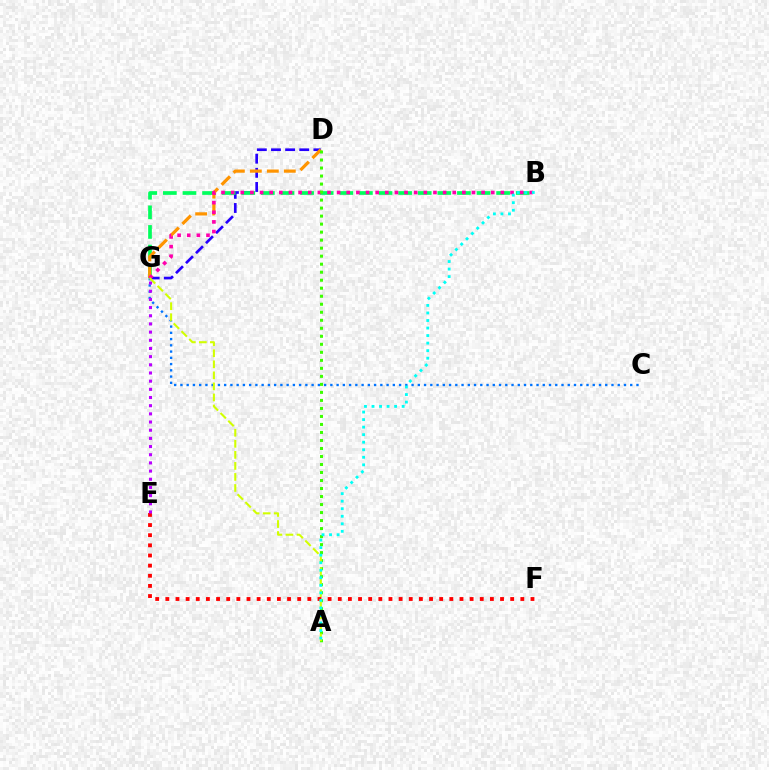{('D', 'G'): [{'color': '#2500ff', 'line_style': 'dashed', 'thickness': 1.92}, {'color': '#ff9400', 'line_style': 'dashed', 'thickness': 2.31}], ('B', 'G'): [{'color': '#00ff5c', 'line_style': 'dashed', 'thickness': 2.66}, {'color': '#ff00ac', 'line_style': 'dotted', 'thickness': 2.62}], ('C', 'G'): [{'color': '#0074ff', 'line_style': 'dotted', 'thickness': 1.7}], ('E', 'F'): [{'color': '#ff0000', 'line_style': 'dotted', 'thickness': 2.76}], ('A', 'D'): [{'color': '#3dff00', 'line_style': 'dotted', 'thickness': 2.18}], ('A', 'G'): [{'color': '#d1ff00', 'line_style': 'dashed', 'thickness': 1.5}], ('A', 'B'): [{'color': '#00fff6', 'line_style': 'dotted', 'thickness': 2.05}], ('E', 'G'): [{'color': '#b900ff', 'line_style': 'dotted', 'thickness': 2.22}]}